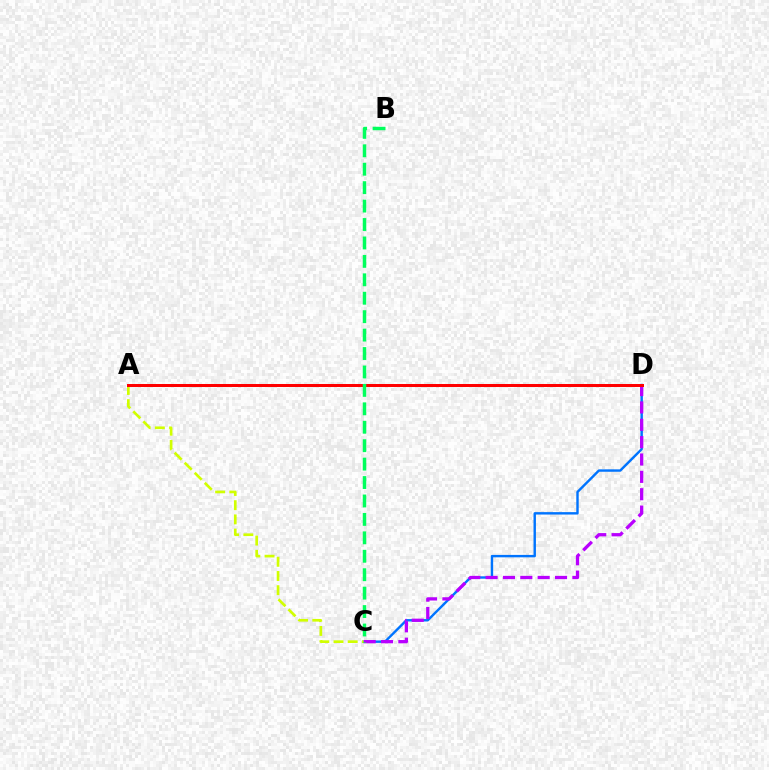{('C', 'D'): [{'color': '#0074ff', 'line_style': 'solid', 'thickness': 1.74}, {'color': '#b900ff', 'line_style': 'dashed', 'thickness': 2.36}], ('A', 'C'): [{'color': '#d1ff00', 'line_style': 'dashed', 'thickness': 1.93}], ('A', 'D'): [{'color': '#ff0000', 'line_style': 'solid', 'thickness': 2.17}], ('B', 'C'): [{'color': '#00ff5c', 'line_style': 'dashed', 'thickness': 2.5}]}